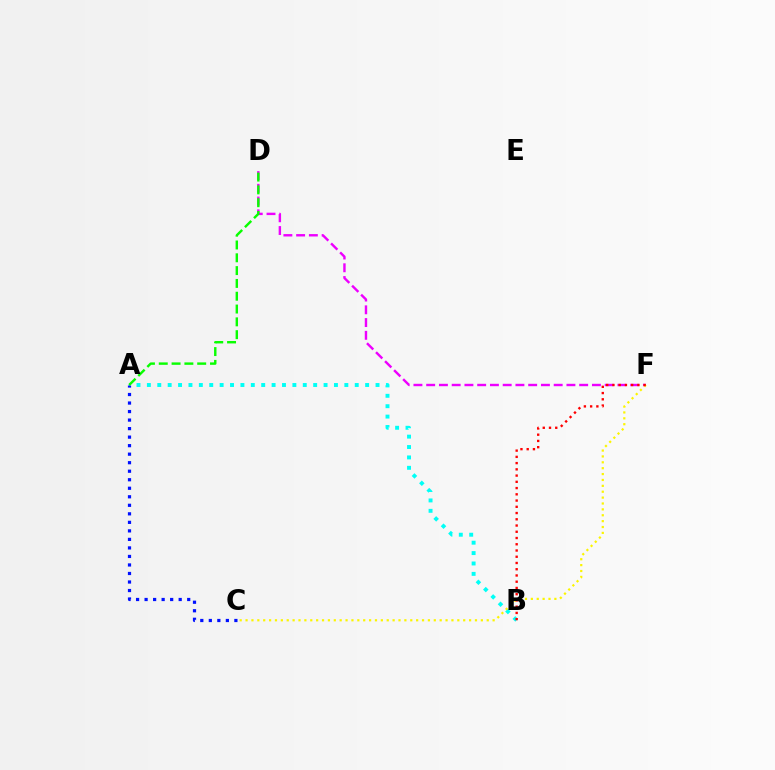{('D', 'F'): [{'color': '#ee00ff', 'line_style': 'dashed', 'thickness': 1.73}], ('A', 'B'): [{'color': '#00fff6', 'line_style': 'dotted', 'thickness': 2.82}], ('A', 'C'): [{'color': '#0010ff', 'line_style': 'dotted', 'thickness': 2.32}], ('A', 'D'): [{'color': '#08ff00', 'line_style': 'dashed', 'thickness': 1.74}], ('C', 'F'): [{'color': '#fcf500', 'line_style': 'dotted', 'thickness': 1.6}], ('B', 'F'): [{'color': '#ff0000', 'line_style': 'dotted', 'thickness': 1.7}]}